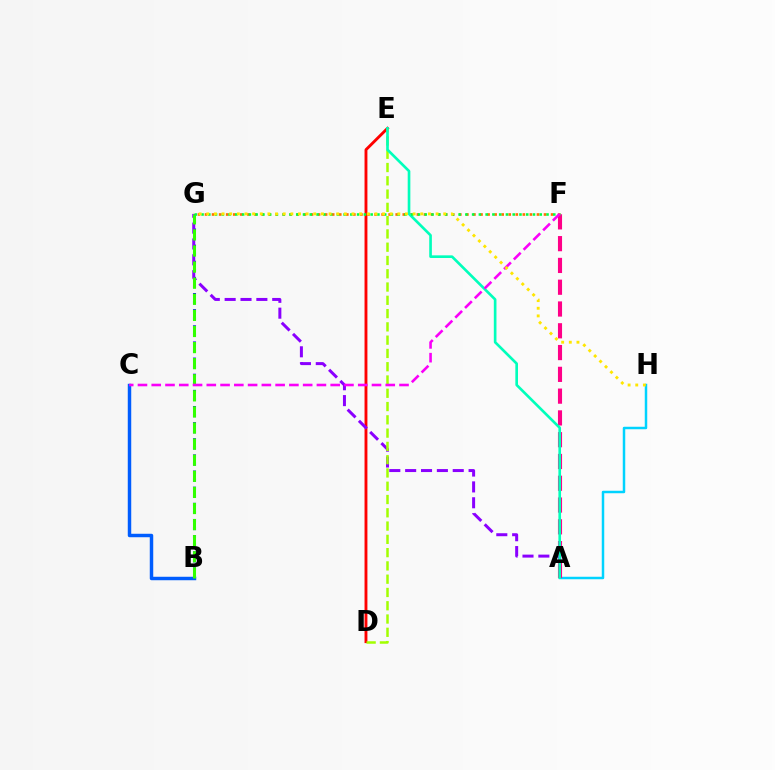{('B', 'G'): [{'color': '#1900ff', 'line_style': 'dotted', 'thickness': 2.19}, {'color': '#31ff00', 'line_style': 'dashed', 'thickness': 2.19}], ('D', 'E'): [{'color': '#ff0000', 'line_style': 'solid', 'thickness': 2.07}, {'color': '#a2ff00', 'line_style': 'dashed', 'thickness': 1.8}], ('A', 'H'): [{'color': '#00d3ff', 'line_style': 'solid', 'thickness': 1.79}], ('F', 'G'): [{'color': '#ff7000', 'line_style': 'dotted', 'thickness': 1.92}, {'color': '#00ff45', 'line_style': 'dotted', 'thickness': 1.84}], ('A', 'G'): [{'color': '#8a00ff', 'line_style': 'dashed', 'thickness': 2.15}], ('A', 'F'): [{'color': '#ff0088', 'line_style': 'dashed', 'thickness': 2.96}], ('B', 'C'): [{'color': '#005dff', 'line_style': 'solid', 'thickness': 2.49}], ('A', 'E'): [{'color': '#00ffbb', 'line_style': 'solid', 'thickness': 1.91}], ('C', 'F'): [{'color': '#fa00f9', 'line_style': 'dashed', 'thickness': 1.87}], ('G', 'H'): [{'color': '#ffe600', 'line_style': 'dotted', 'thickness': 2.08}]}